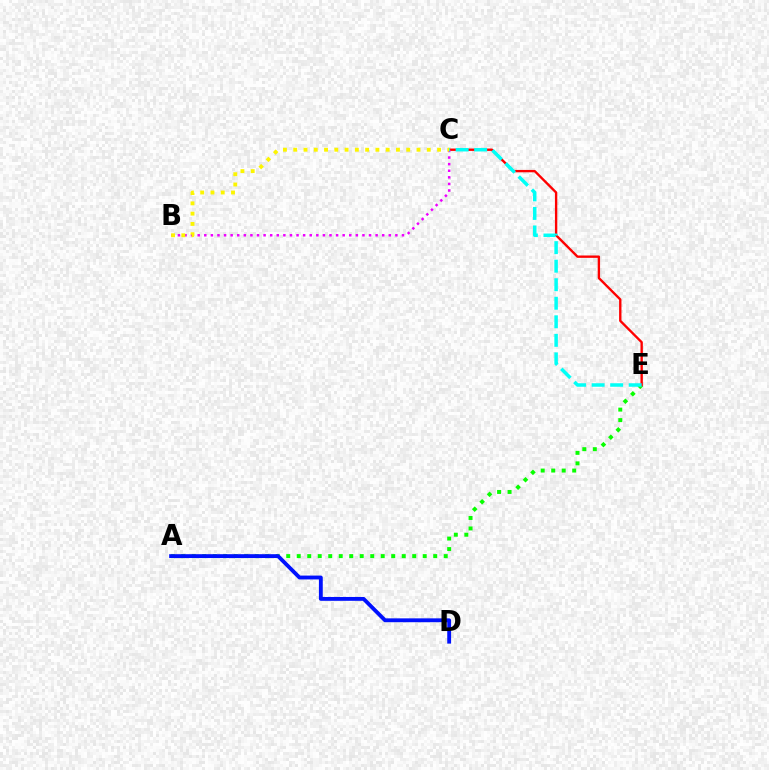{('A', 'E'): [{'color': '#08ff00', 'line_style': 'dotted', 'thickness': 2.85}], ('C', 'E'): [{'color': '#ff0000', 'line_style': 'solid', 'thickness': 1.7}, {'color': '#00fff6', 'line_style': 'dashed', 'thickness': 2.52}], ('B', 'C'): [{'color': '#ee00ff', 'line_style': 'dotted', 'thickness': 1.79}, {'color': '#fcf500', 'line_style': 'dotted', 'thickness': 2.79}], ('A', 'D'): [{'color': '#0010ff', 'line_style': 'solid', 'thickness': 2.77}]}